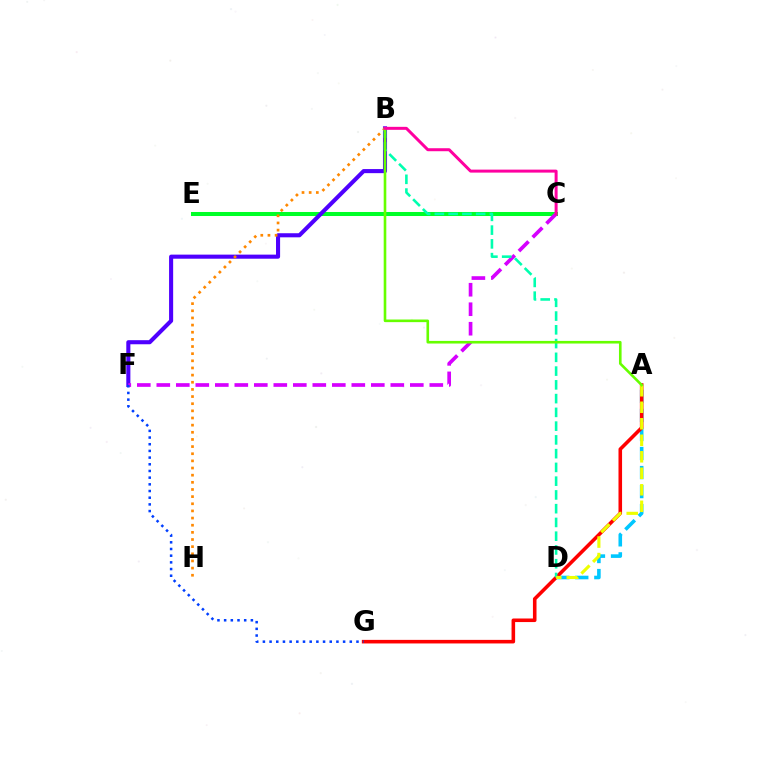{('C', 'E'): [{'color': '#00ff27', 'line_style': 'solid', 'thickness': 2.9}], ('A', 'D'): [{'color': '#00c7ff', 'line_style': 'dashed', 'thickness': 2.59}, {'color': '#eeff00', 'line_style': 'dashed', 'thickness': 2.24}], ('A', 'G'): [{'color': '#ff0000', 'line_style': 'solid', 'thickness': 2.57}], ('B', 'F'): [{'color': '#4f00ff', 'line_style': 'solid', 'thickness': 2.94}], ('C', 'F'): [{'color': '#d600ff', 'line_style': 'dashed', 'thickness': 2.65}], ('B', 'H'): [{'color': '#ff8800', 'line_style': 'dotted', 'thickness': 1.94}], ('F', 'G'): [{'color': '#003fff', 'line_style': 'dotted', 'thickness': 1.82}], ('B', 'D'): [{'color': '#00ffaf', 'line_style': 'dashed', 'thickness': 1.87}], ('A', 'B'): [{'color': '#66ff00', 'line_style': 'solid', 'thickness': 1.88}], ('B', 'C'): [{'color': '#ff00a0', 'line_style': 'solid', 'thickness': 2.15}]}